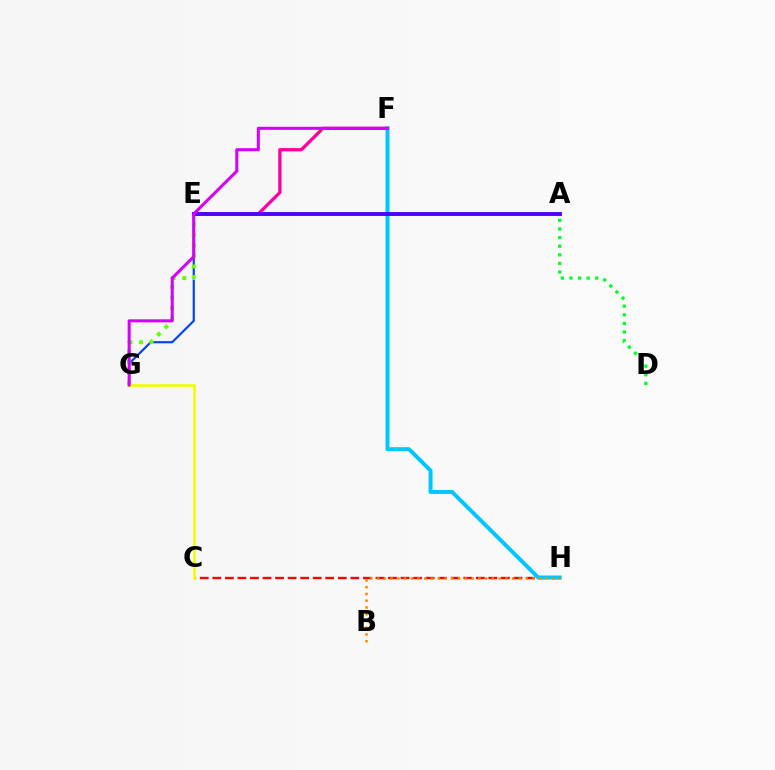{('C', 'H'): [{'color': '#ff0000', 'line_style': 'dashed', 'thickness': 1.7}], ('A', 'D'): [{'color': '#00ff27', 'line_style': 'dotted', 'thickness': 2.34}], ('E', 'F'): [{'color': '#ff00a0', 'line_style': 'solid', 'thickness': 2.36}], ('E', 'G'): [{'color': '#003fff', 'line_style': 'solid', 'thickness': 1.54}, {'color': '#66ff00', 'line_style': 'dotted', 'thickness': 2.86}], ('F', 'H'): [{'color': '#00c7ff', 'line_style': 'solid', 'thickness': 2.86}], ('A', 'E'): [{'color': '#00ffaf', 'line_style': 'dotted', 'thickness': 2.0}, {'color': '#4f00ff', 'line_style': 'solid', 'thickness': 2.8}], ('B', 'H'): [{'color': '#ff8800', 'line_style': 'dotted', 'thickness': 1.84}], ('C', 'G'): [{'color': '#eeff00', 'line_style': 'solid', 'thickness': 1.89}], ('F', 'G'): [{'color': '#d600ff', 'line_style': 'solid', 'thickness': 2.19}]}